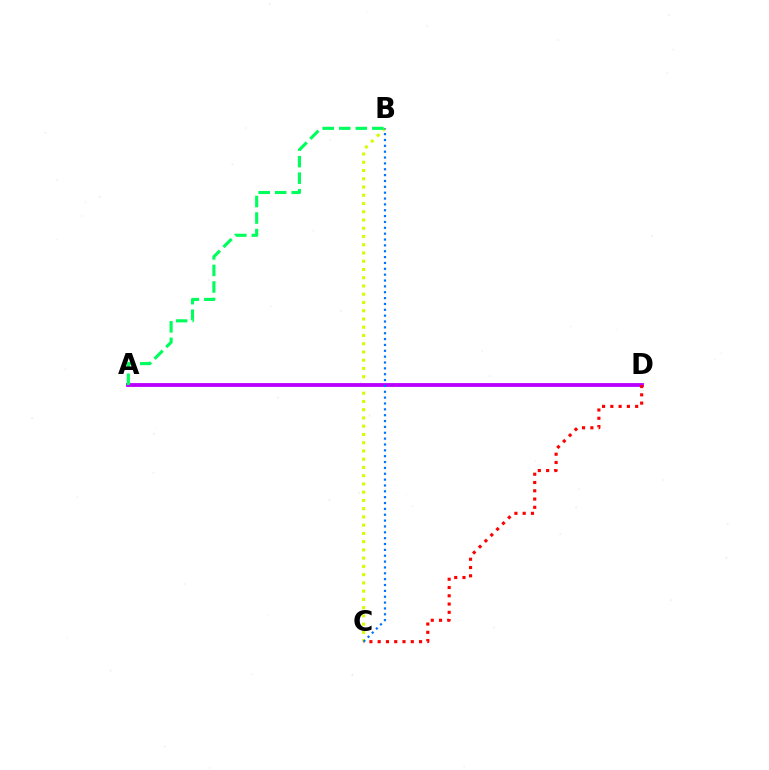{('B', 'C'): [{'color': '#d1ff00', 'line_style': 'dotted', 'thickness': 2.24}, {'color': '#0074ff', 'line_style': 'dotted', 'thickness': 1.59}], ('A', 'D'): [{'color': '#b900ff', 'line_style': 'solid', 'thickness': 2.75}], ('A', 'B'): [{'color': '#00ff5c', 'line_style': 'dashed', 'thickness': 2.25}], ('C', 'D'): [{'color': '#ff0000', 'line_style': 'dotted', 'thickness': 2.25}]}